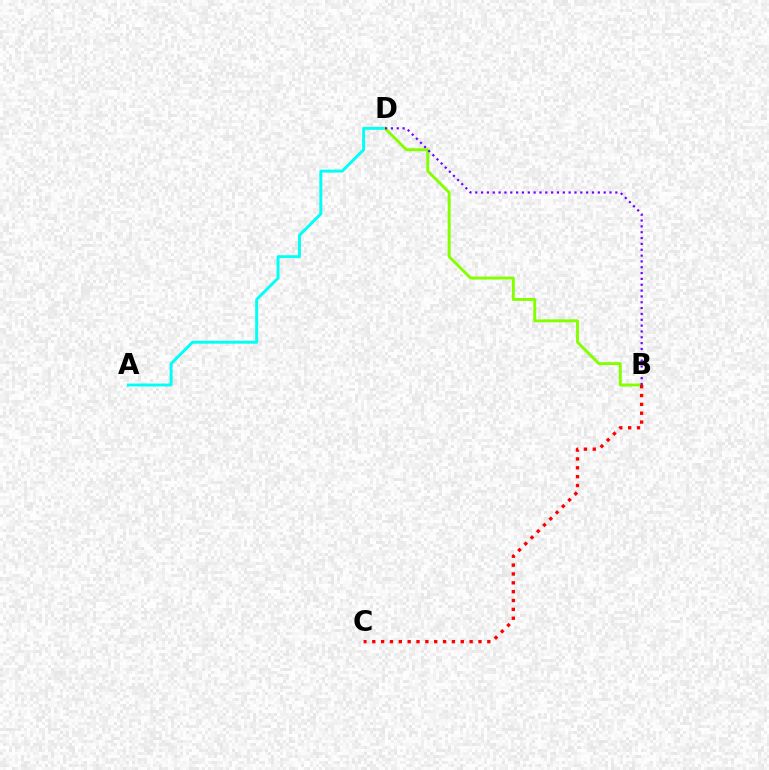{('A', 'D'): [{'color': '#00fff6', 'line_style': 'solid', 'thickness': 2.11}], ('B', 'D'): [{'color': '#84ff00', 'line_style': 'solid', 'thickness': 2.1}, {'color': '#7200ff', 'line_style': 'dotted', 'thickness': 1.59}], ('B', 'C'): [{'color': '#ff0000', 'line_style': 'dotted', 'thickness': 2.4}]}